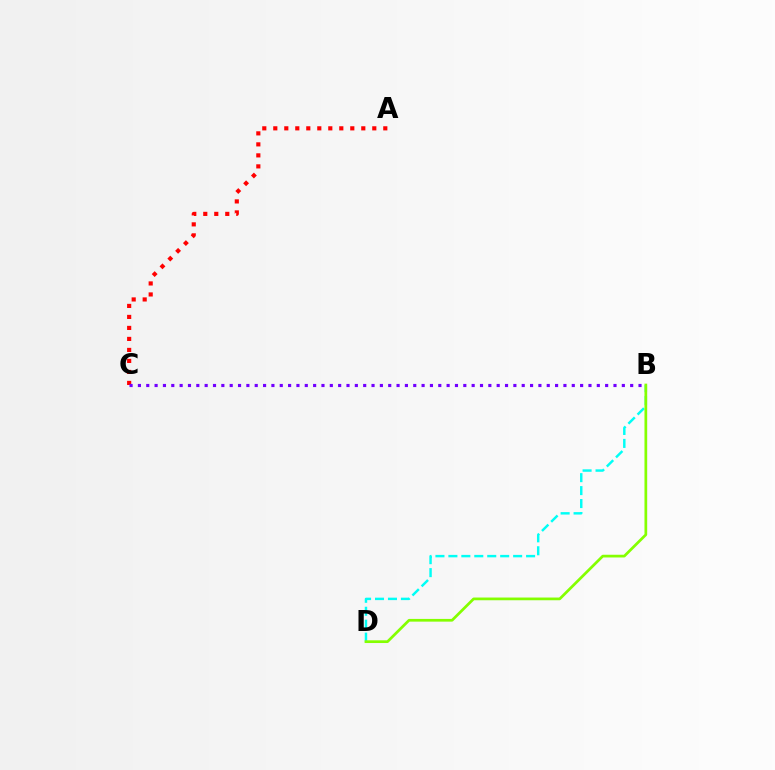{('B', 'D'): [{'color': '#00fff6', 'line_style': 'dashed', 'thickness': 1.76}, {'color': '#84ff00', 'line_style': 'solid', 'thickness': 1.96}], ('A', 'C'): [{'color': '#ff0000', 'line_style': 'dotted', 'thickness': 2.99}], ('B', 'C'): [{'color': '#7200ff', 'line_style': 'dotted', 'thickness': 2.27}]}